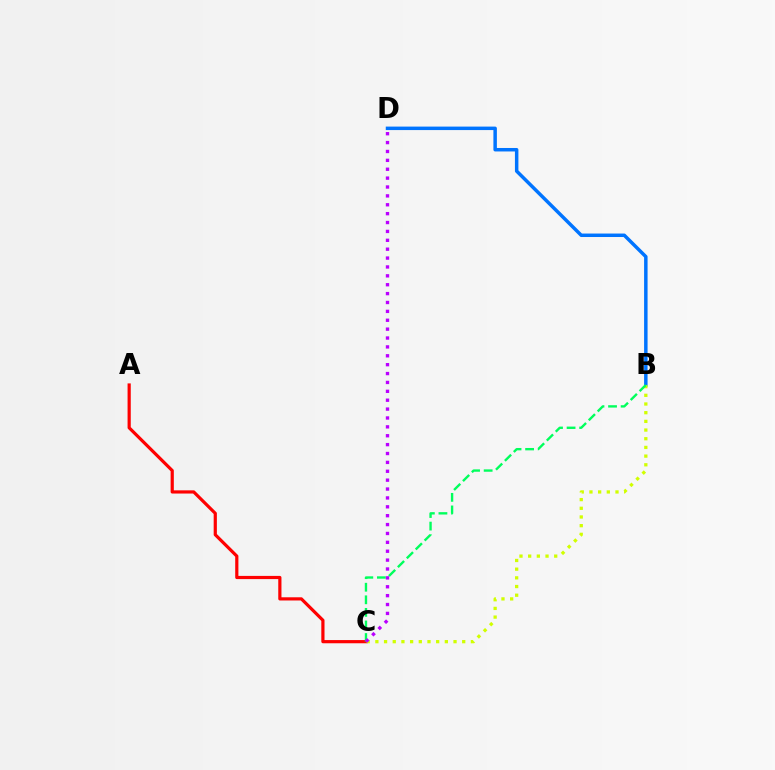{('A', 'C'): [{'color': '#ff0000', 'line_style': 'solid', 'thickness': 2.3}], ('B', 'D'): [{'color': '#0074ff', 'line_style': 'solid', 'thickness': 2.5}], ('B', 'C'): [{'color': '#d1ff00', 'line_style': 'dotted', 'thickness': 2.36}, {'color': '#00ff5c', 'line_style': 'dashed', 'thickness': 1.71}], ('C', 'D'): [{'color': '#b900ff', 'line_style': 'dotted', 'thickness': 2.41}]}